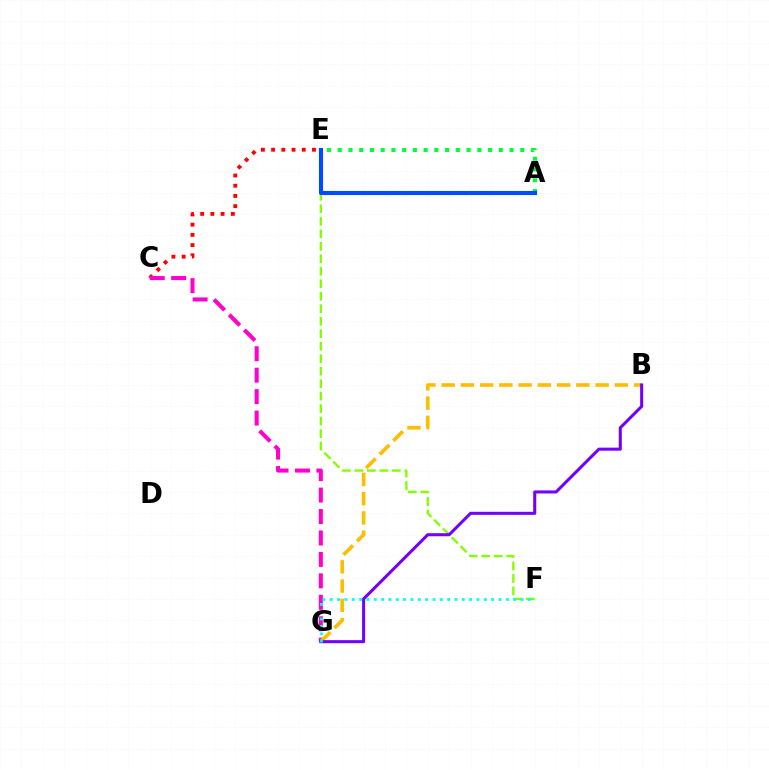{('C', 'E'): [{'color': '#ff0000', 'line_style': 'dotted', 'thickness': 2.78}], ('E', 'F'): [{'color': '#84ff00', 'line_style': 'dashed', 'thickness': 1.7}], ('A', 'E'): [{'color': '#00ff39', 'line_style': 'dotted', 'thickness': 2.92}, {'color': '#004bff', 'line_style': 'solid', 'thickness': 2.96}], ('C', 'G'): [{'color': '#ff00cf', 'line_style': 'dashed', 'thickness': 2.91}], ('B', 'G'): [{'color': '#ffbd00', 'line_style': 'dashed', 'thickness': 2.61}, {'color': '#7200ff', 'line_style': 'solid', 'thickness': 2.19}], ('F', 'G'): [{'color': '#00fff6', 'line_style': 'dotted', 'thickness': 1.99}]}